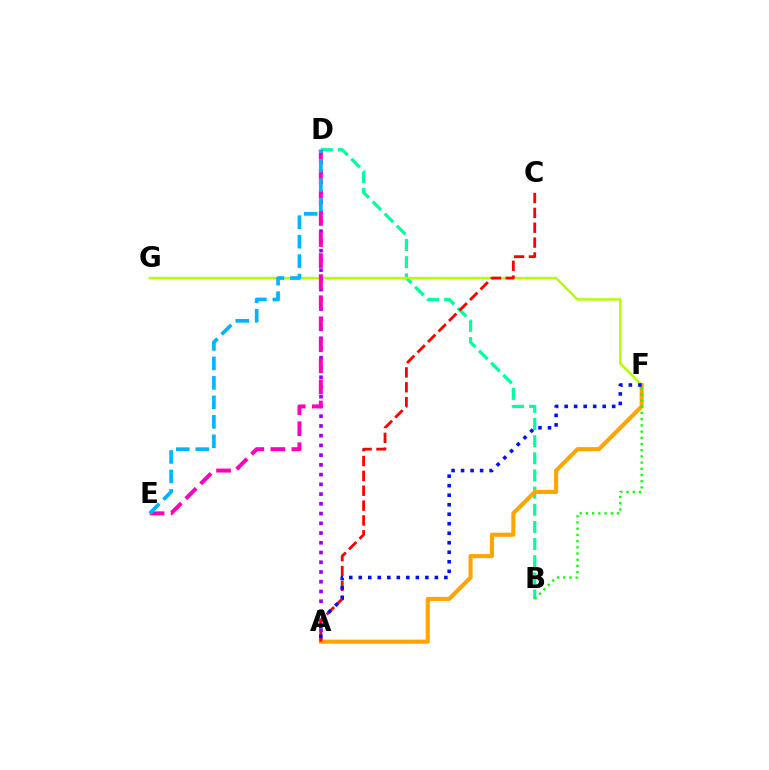{('B', 'D'): [{'color': '#00ff9d', 'line_style': 'dashed', 'thickness': 2.33}], ('F', 'G'): [{'color': '#b3ff00', 'line_style': 'solid', 'thickness': 1.76}], ('A', 'D'): [{'color': '#9b00ff', 'line_style': 'dotted', 'thickness': 2.65}], ('D', 'E'): [{'color': '#ff00bd', 'line_style': 'dashed', 'thickness': 2.86}, {'color': '#00b5ff', 'line_style': 'dashed', 'thickness': 2.65}], ('A', 'F'): [{'color': '#ffa500', 'line_style': 'solid', 'thickness': 2.95}, {'color': '#0010ff', 'line_style': 'dotted', 'thickness': 2.58}], ('A', 'C'): [{'color': '#ff0000', 'line_style': 'dashed', 'thickness': 2.02}], ('B', 'F'): [{'color': '#08ff00', 'line_style': 'dotted', 'thickness': 1.69}]}